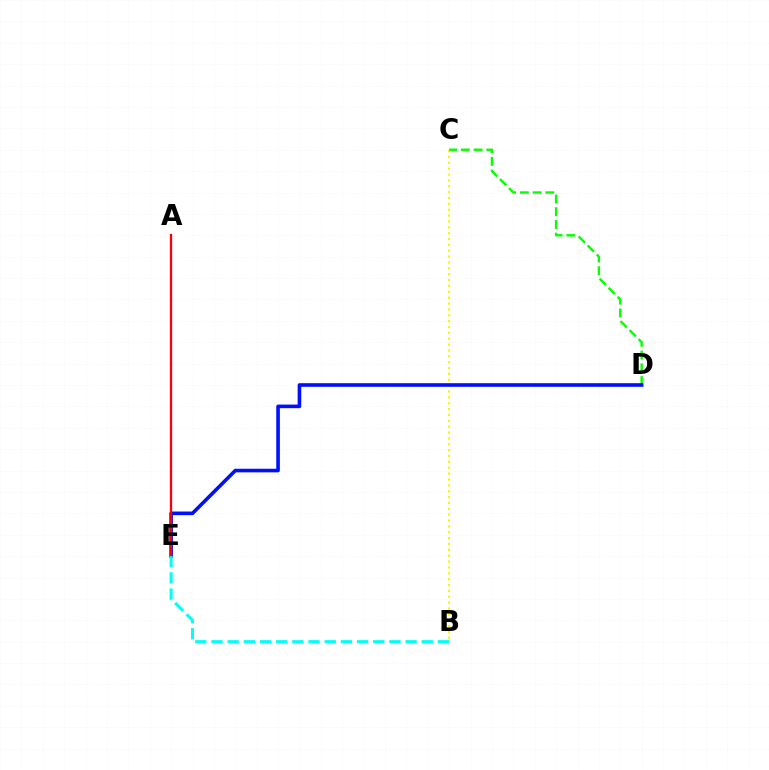{('B', 'C'): [{'color': '#fcf500', 'line_style': 'dotted', 'thickness': 1.59}], ('C', 'D'): [{'color': '#08ff00', 'line_style': 'dashed', 'thickness': 1.73}], ('D', 'E'): [{'color': '#0010ff', 'line_style': 'solid', 'thickness': 2.6}], ('A', 'E'): [{'color': '#ee00ff', 'line_style': 'solid', 'thickness': 1.52}, {'color': '#ff0000', 'line_style': 'solid', 'thickness': 1.6}], ('B', 'E'): [{'color': '#00fff6', 'line_style': 'dashed', 'thickness': 2.2}]}